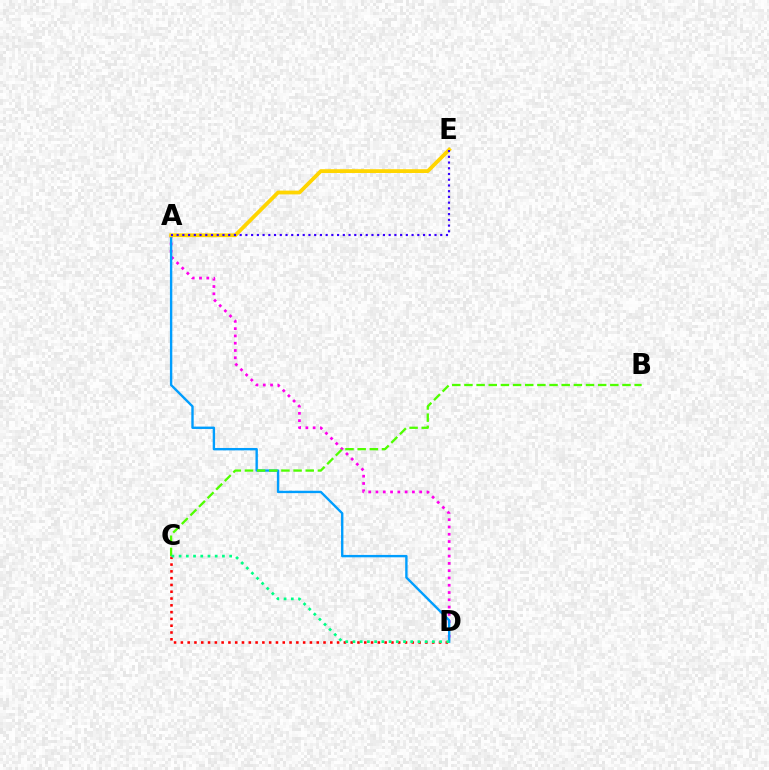{('A', 'D'): [{'color': '#ff00ed', 'line_style': 'dotted', 'thickness': 1.98}, {'color': '#009eff', 'line_style': 'solid', 'thickness': 1.71}], ('C', 'D'): [{'color': '#ff0000', 'line_style': 'dotted', 'thickness': 1.85}, {'color': '#00ff86', 'line_style': 'dotted', 'thickness': 1.96}], ('A', 'E'): [{'color': '#ffd500', 'line_style': 'solid', 'thickness': 2.73}, {'color': '#3700ff', 'line_style': 'dotted', 'thickness': 1.56}], ('B', 'C'): [{'color': '#4fff00', 'line_style': 'dashed', 'thickness': 1.65}]}